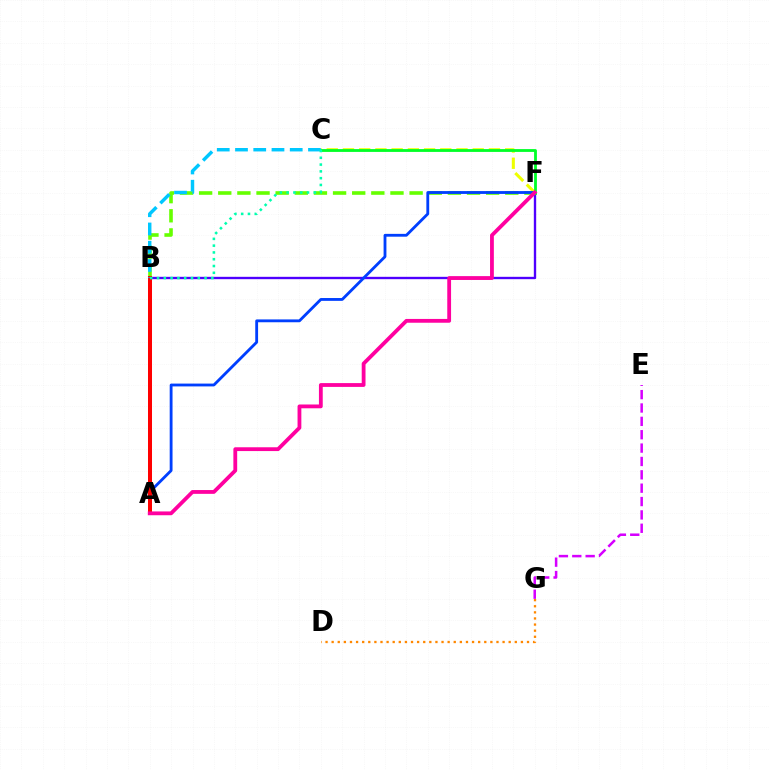{('B', 'F'): [{'color': '#66ff00', 'line_style': 'dashed', 'thickness': 2.6}, {'color': '#4f00ff', 'line_style': 'solid', 'thickness': 1.7}], ('C', 'F'): [{'color': '#eeff00', 'line_style': 'dashed', 'thickness': 2.2}, {'color': '#00ff27', 'line_style': 'solid', 'thickness': 2.02}], ('A', 'F'): [{'color': '#003fff', 'line_style': 'solid', 'thickness': 2.04}, {'color': '#ff00a0', 'line_style': 'solid', 'thickness': 2.74}], ('D', 'G'): [{'color': '#ff8800', 'line_style': 'dotted', 'thickness': 1.66}], ('A', 'B'): [{'color': '#ff0000', 'line_style': 'solid', 'thickness': 2.89}], ('E', 'G'): [{'color': '#d600ff', 'line_style': 'dashed', 'thickness': 1.82}], ('B', 'C'): [{'color': '#00c7ff', 'line_style': 'dashed', 'thickness': 2.48}, {'color': '#00ffaf', 'line_style': 'dotted', 'thickness': 1.84}]}